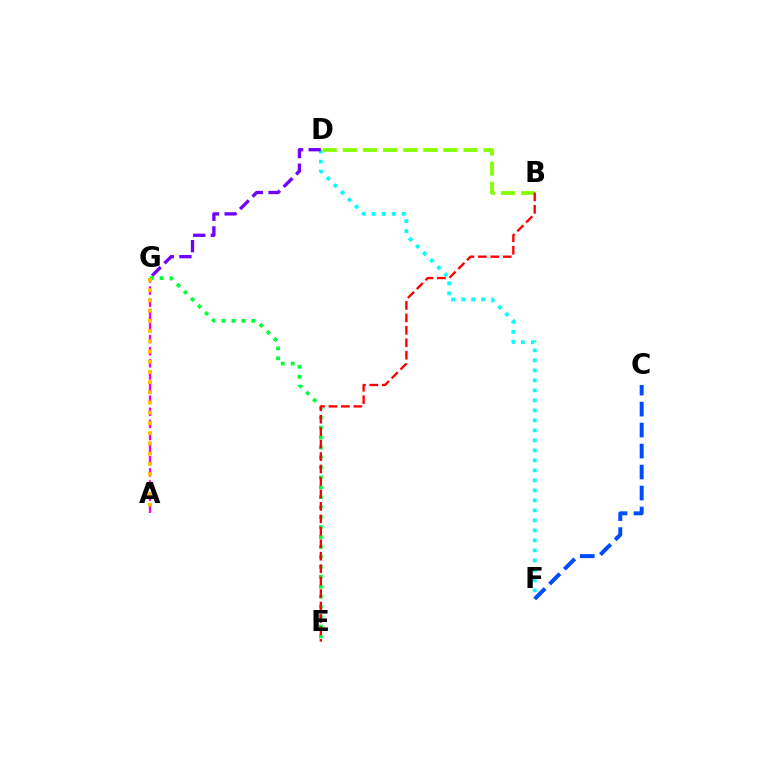{('D', 'F'): [{'color': '#00fff6', 'line_style': 'dotted', 'thickness': 2.72}], ('A', 'G'): [{'color': '#ff00cf', 'line_style': 'dashed', 'thickness': 1.65}, {'color': '#ffbd00', 'line_style': 'dotted', 'thickness': 2.78}], ('B', 'D'): [{'color': '#84ff00', 'line_style': 'dashed', 'thickness': 2.73}], ('D', 'G'): [{'color': '#7200ff', 'line_style': 'dashed', 'thickness': 2.39}], ('E', 'G'): [{'color': '#00ff39', 'line_style': 'dotted', 'thickness': 2.7}], ('B', 'E'): [{'color': '#ff0000', 'line_style': 'dashed', 'thickness': 1.69}], ('C', 'F'): [{'color': '#004bff', 'line_style': 'dashed', 'thickness': 2.85}]}